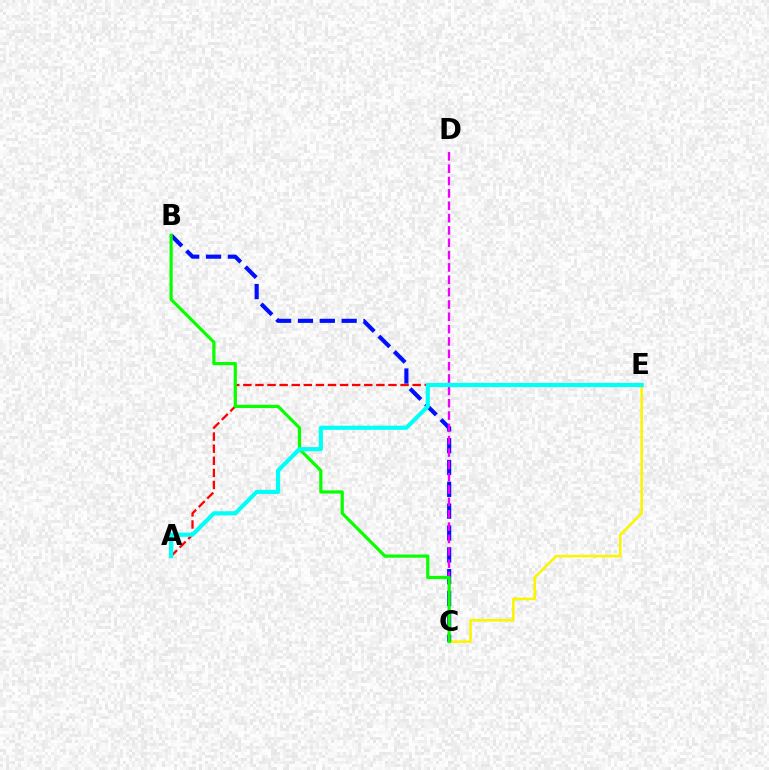{('C', 'E'): [{'color': '#fcf500', 'line_style': 'solid', 'thickness': 1.86}], ('B', 'C'): [{'color': '#0010ff', 'line_style': 'dashed', 'thickness': 2.97}, {'color': '#08ff00', 'line_style': 'solid', 'thickness': 2.3}], ('C', 'D'): [{'color': '#ee00ff', 'line_style': 'dashed', 'thickness': 1.68}], ('A', 'E'): [{'color': '#ff0000', 'line_style': 'dashed', 'thickness': 1.64}, {'color': '#00fff6', 'line_style': 'solid', 'thickness': 3.0}]}